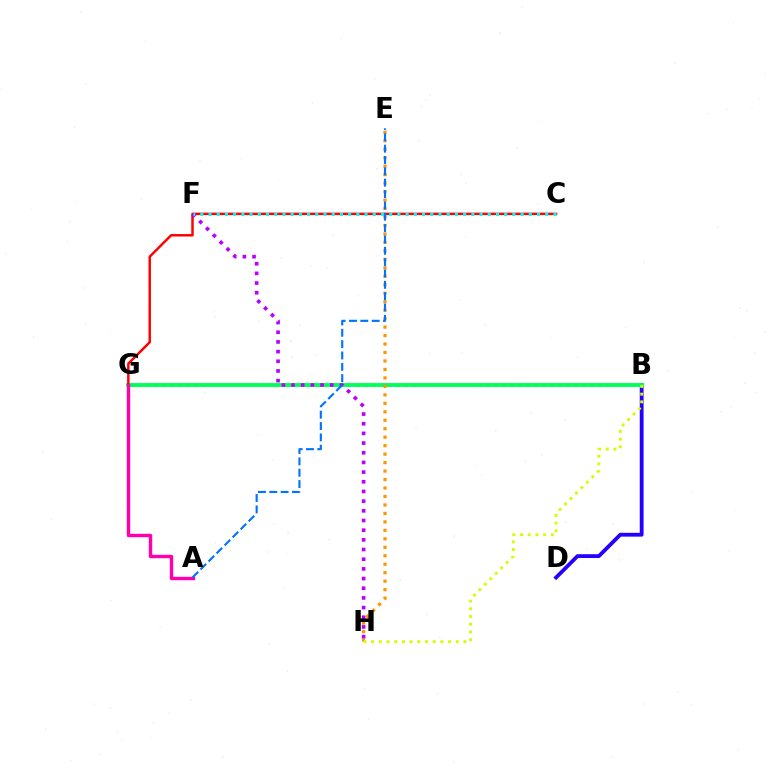{('B', 'D'): [{'color': '#2500ff', 'line_style': 'solid', 'thickness': 2.75}], ('B', 'G'): [{'color': '#3dff00', 'line_style': 'dotted', 'thickness': 2.2}, {'color': '#00ff5c', 'line_style': 'solid', 'thickness': 2.78}], ('E', 'H'): [{'color': '#ff9400', 'line_style': 'dotted', 'thickness': 2.3}], ('B', 'H'): [{'color': '#d1ff00', 'line_style': 'dotted', 'thickness': 2.09}], ('C', 'G'): [{'color': '#ff0000', 'line_style': 'solid', 'thickness': 1.77}], ('F', 'H'): [{'color': '#b900ff', 'line_style': 'dotted', 'thickness': 2.63}], ('C', 'F'): [{'color': '#00fff6', 'line_style': 'dotted', 'thickness': 2.23}], ('A', 'G'): [{'color': '#ff00ac', 'line_style': 'solid', 'thickness': 2.45}], ('A', 'E'): [{'color': '#0074ff', 'line_style': 'dashed', 'thickness': 1.54}]}